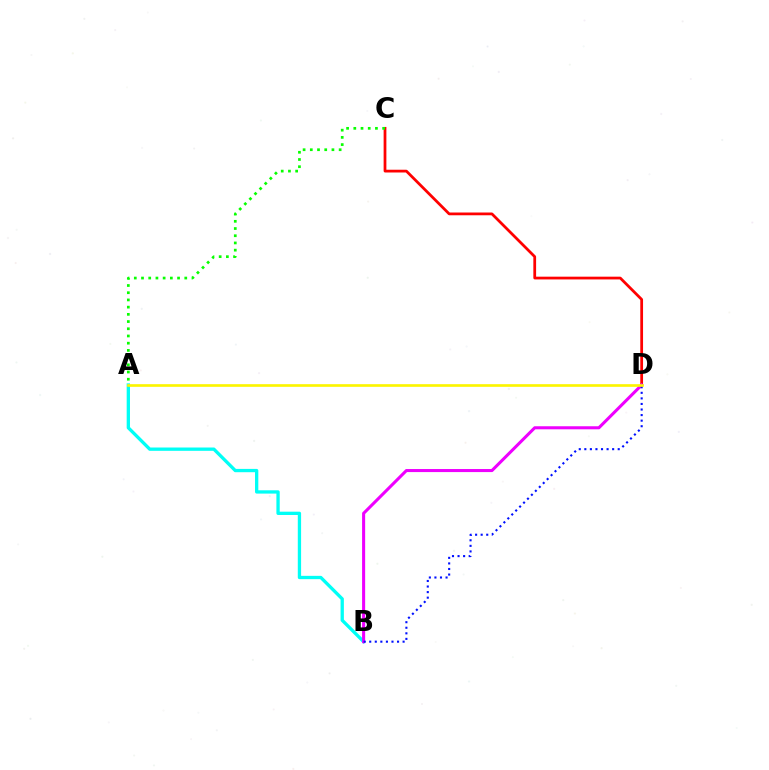{('A', 'B'): [{'color': '#00fff6', 'line_style': 'solid', 'thickness': 2.38}], ('C', 'D'): [{'color': '#ff0000', 'line_style': 'solid', 'thickness': 1.99}], ('B', 'D'): [{'color': '#ee00ff', 'line_style': 'solid', 'thickness': 2.2}, {'color': '#0010ff', 'line_style': 'dotted', 'thickness': 1.51}], ('A', 'D'): [{'color': '#fcf500', 'line_style': 'solid', 'thickness': 1.91}], ('A', 'C'): [{'color': '#08ff00', 'line_style': 'dotted', 'thickness': 1.96}]}